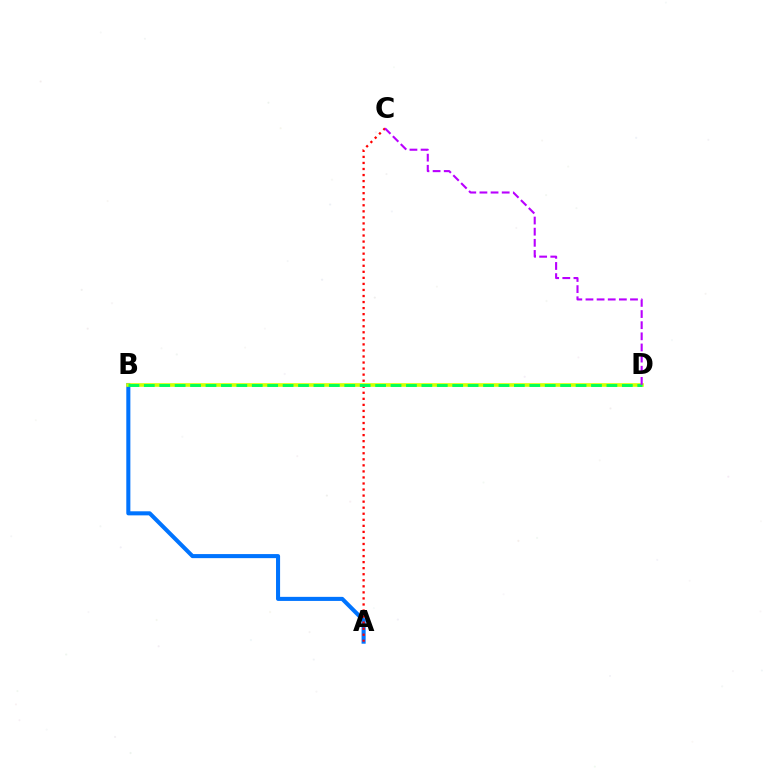{('A', 'B'): [{'color': '#0074ff', 'line_style': 'solid', 'thickness': 2.92}], ('B', 'D'): [{'color': '#d1ff00', 'line_style': 'solid', 'thickness': 2.6}, {'color': '#00ff5c', 'line_style': 'dashed', 'thickness': 2.09}], ('A', 'C'): [{'color': '#ff0000', 'line_style': 'dotted', 'thickness': 1.64}], ('C', 'D'): [{'color': '#b900ff', 'line_style': 'dashed', 'thickness': 1.51}]}